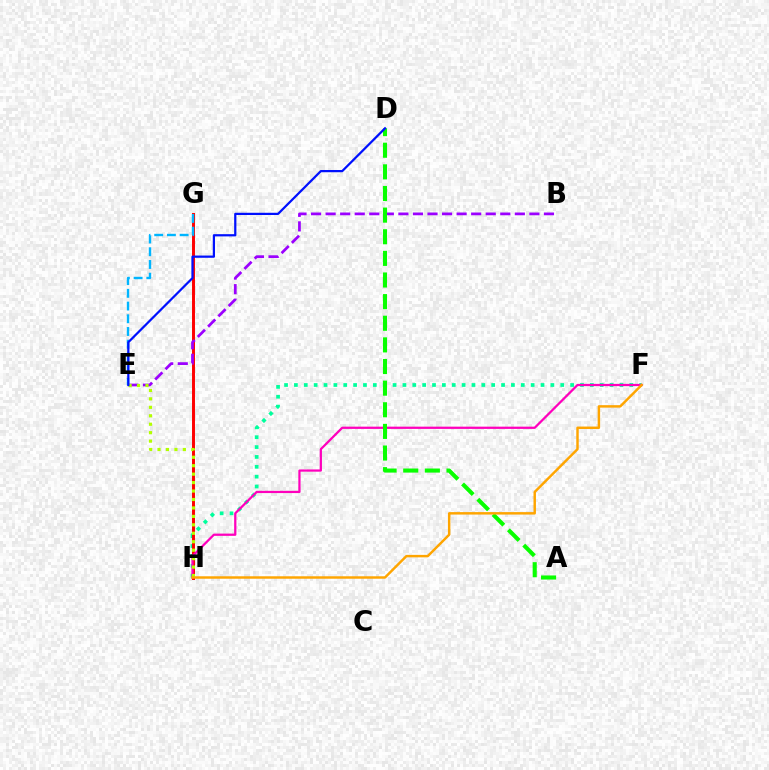{('F', 'H'): [{'color': '#00ff9d', 'line_style': 'dotted', 'thickness': 2.68}, {'color': '#ff00bd', 'line_style': 'solid', 'thickness': 1.62}, {'color': '#ffa500', 'line_style': 'solid', 'thickness': 1.77}], ('G', 'H'): [{'color': '#ff0000', 'line_style': 'solid', 'thickness': 2.13}], ('B', 'E'): [{'color': '#9b00ff', 'line_style': 'dashed', 'thickness': 1.98}], ('E', 'G'): [{'color': '#00b5ff', 'line_style': 'dashed', 'thickness': 1.73}], ('E', 'H'): [{'color': '#b3ff00', 'line_style': 'dotted', 'thickness': 2.3}], ('A', 'D'): [{'color': '#08ff00', 'line_style': 'dashed', 'thickness': 2.94}], ('D', 'E'): [{'color': '#0010ff', 'line_style': 'solid', 'thickness': 1.6}]}